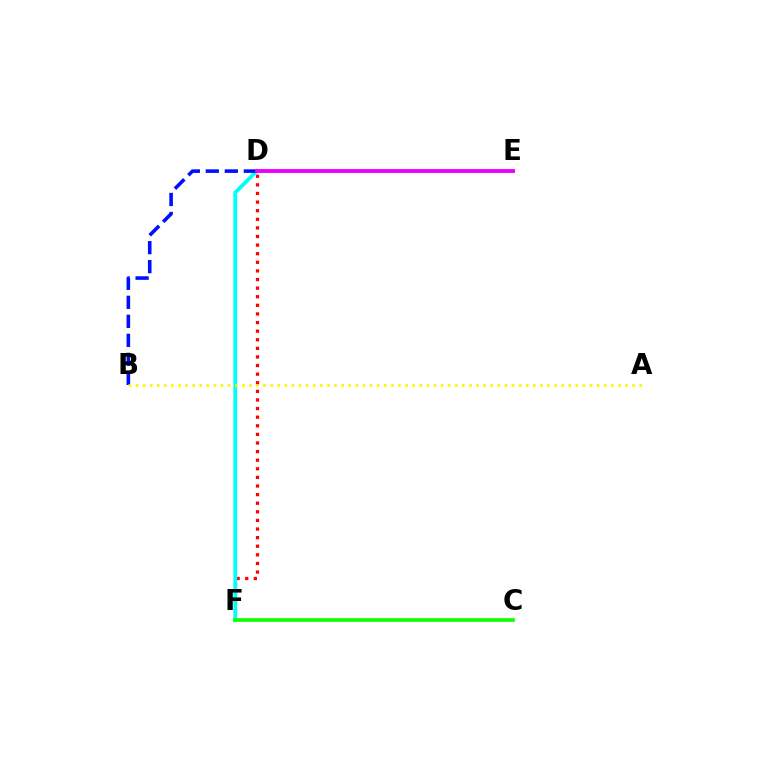{('D', 'F'): [{'color': '#ff0000', 'line_style': 'dotted', 'thickness': 2.34}, {'color': '#00fff6', 'line_style': 'solid', 'thickness': 2.73}], ('B', 'D'): [{'color': '#0010ff', 'line_style': 'dashed', 'thickness': 2.58}], ('C', 'F'): [{'color': '#08ff00', 'line_style': 'solid', 'thickness': 2.6}], ('A', 'B'): [{'color': '#fcf500', 'line_style': 'dotted', 'thickness': 1.93}], ('D', 'E'): [{'color': '#ee00ff', 'line_style': 'solid', 'thickness': 2.8}]}